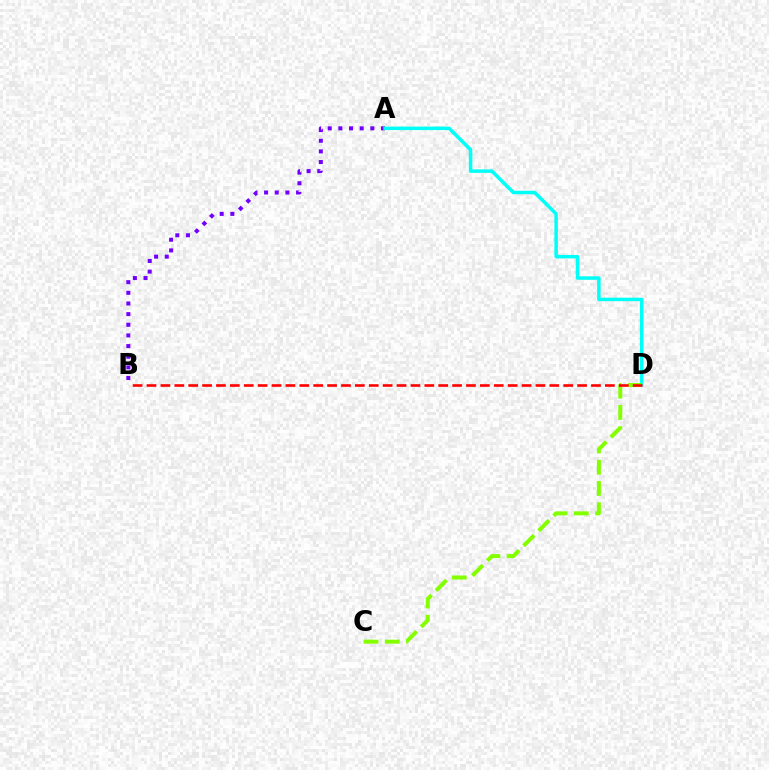{('A', 'B'): [{'color': '#7200ff', 'line_style': 'dotted', 'thickness': 2.89}], ('A', 'D'): [{'color': '#00fff6', 'line_style': 'solid', 'thickness': 2.51}], ('C', 'D'): [{'color': '#84ff00', 'line_style': 'dashed', 'thickness': 2.88}], ('B', 'D'): [{'color': '#ff0000', 'line_style': 'dashed', 'thickness': 1.89}]}